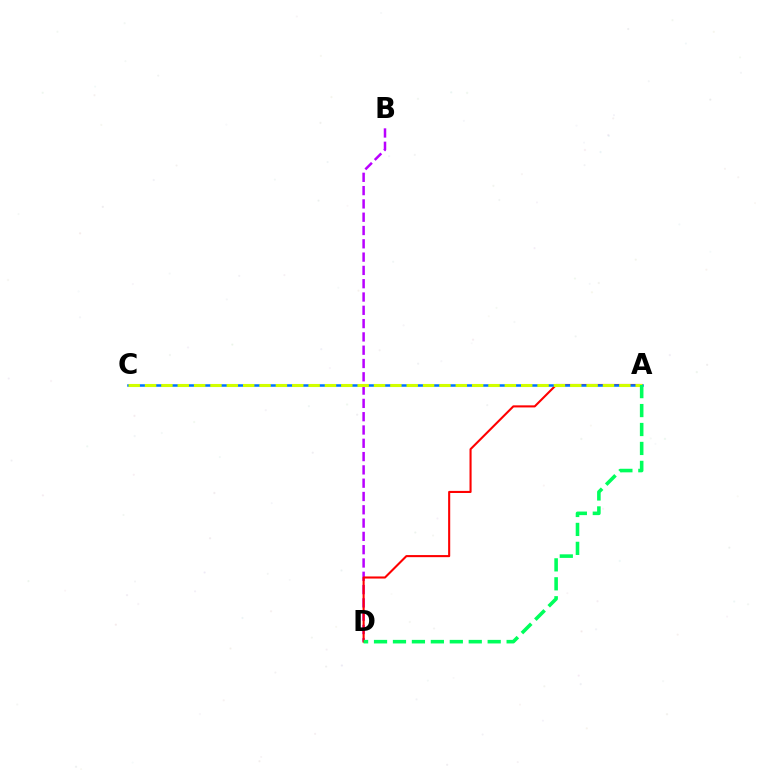{('B', 'D'): [{'color': '#b900ff', 'line_style': 'dashed', 'thickness': 1.81}], ('A', 'D'): [{'color': '#ff0000', 'line_style': 'solid', 'thickness': 1.51}, {'color': '#00ff5c', 'line_style': 'dashed', 'thickness': 2.57}], ('A', 'C'): [{'color': '#0074ff', 'line_style': 'solid', 'thickness': 1.82}, {'color': '#d1ff00', 'line_style': 'dashed', 'thickness': 2.22}]}